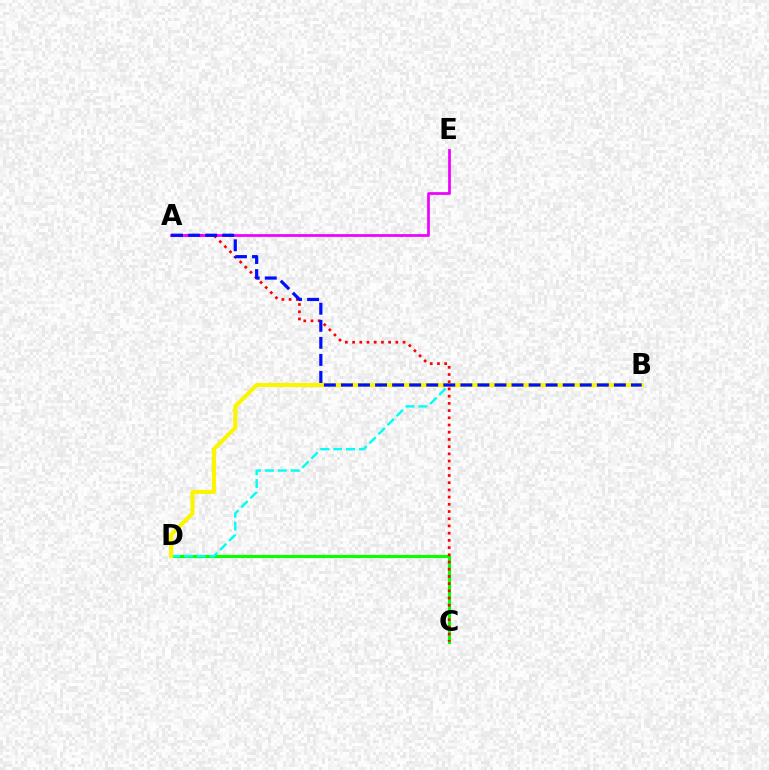{('C', 'D'): [{'color': '#08ff00', 'line_style': 'solid', 'thickness': 2.24}], ('A', 'C'): [{'color': '#ff0000', 'line_style': 'dotted', 'thickness': 1.96}], ('B', 'D'): [{'color': '#00fff6', 'line_style': 'dashed', 'thickness': 1.75}, {'color': '#fcf500', 'line_style': 'solid', 'thickness': 2.94}], ('A', 'E'): [{'color': '#ee00ff', 'line_style': 'solid', 'thickness': 1.96}], ('A', 'B'): [{'color': '#0010ff', 'line_style': 'dashed', 'thickness': 2.32}]}